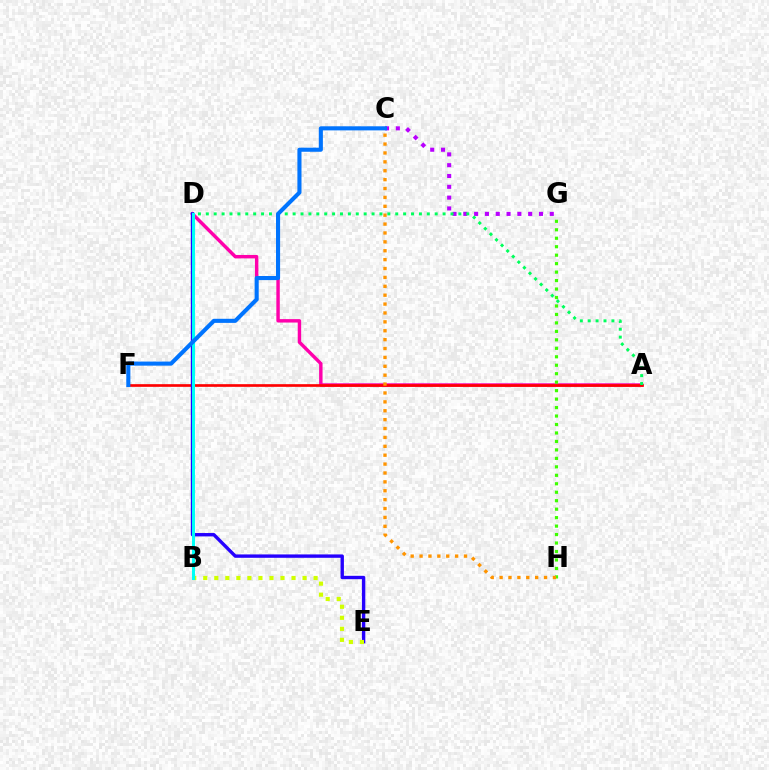{('C', 'G'): [{'color': '#b900ff', 'line_style': 'dotted', 'thickness': 2.94}], ('A', 'D'): [{'color': '#ff00ac', 'line_style': 'solid', 'thickness': 2.47}, {'color': '#00ff5c', 'line_style': 'dotted', 'thickness': 2.14}], ('A', 'F'): [{'color': '#ff0000', 'line_style': 'solid', 'thickness': 1.93}], ('D', 'E'): [{'color': '#2500ff', 'line_style': 'solid', 'thickness': 2.43}], ('G', 'H'): [{'color': '#3dff00', 'line_style': 'dotted', 'thickness': 2.3}], ('B', 'E'): [{'color': '#d1ff00', 'line_style': 'dotted', 'thickness': 3.0}], ('B', 'D'): [{'color': '#00fff6', 'line_style': 'solid', 'thickness': 2.19}], ('C', 'H'): [{'color': '#ff9400', 'line_style': 'dotted', 'thickness': 2.42}], ('C', 'F'): [{'color': '#0074ff', 'line_style': 'solid', 'thickness': 2.94}]}